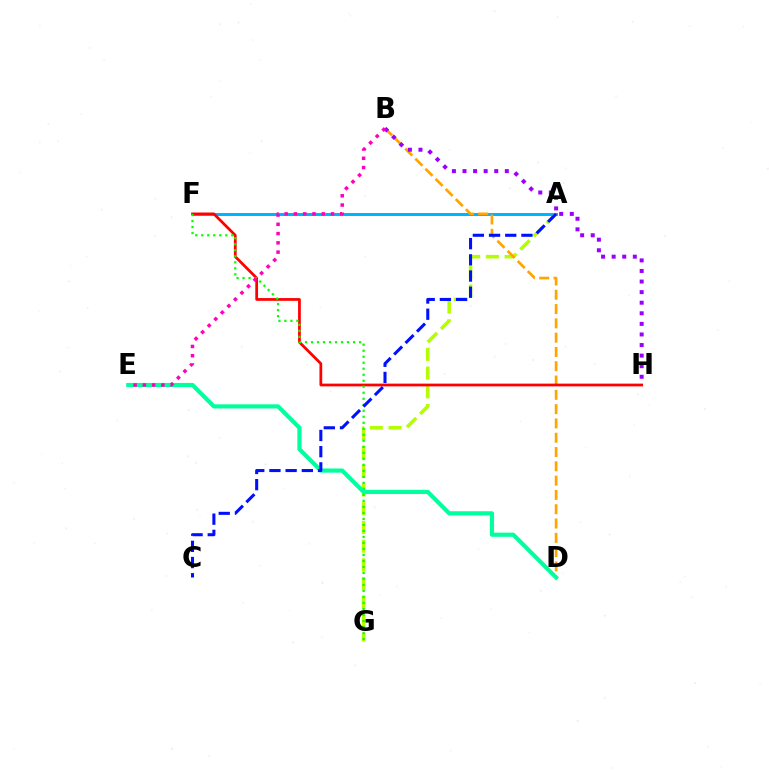{('A', 'F'): [{'color': '#00b5ff', 'line_style': 'solid', 'thickness': 2.18}], ('A', 'G'): [{'color': '#b3ff00', 'line_style': 'dashed', 'thickness': 2.54}], ('B', 'D'): [{'color': '#ffa500', 'line_style': 'dashed', 'thickness': 1.94}], ('B', 'H'): [{'color': '#9b00ff', 'line_style': 'dotted', 'thickness': 2.87}], ('F', 'H'): [{'color': '#ff0000', 'line_style': 'solid', 'thickness': 1.98}], ('F', 'G'): [{'color': '#08ff00', 'line_style': 'dotted', 'thickness': 1.63}], ('D', 'E'): [{'color': '#00ff9d', 'line_style': 'solid', 'thickness': 2.99}], ('A', 'C'): [{'color': '#0010ff', 'line_style': 'dashed', 'thickness': 2.2}], ('B', 'E'): [{'color': '#ff00bd', 'line_style': 'dotted', 'thickness': 2.52}]}